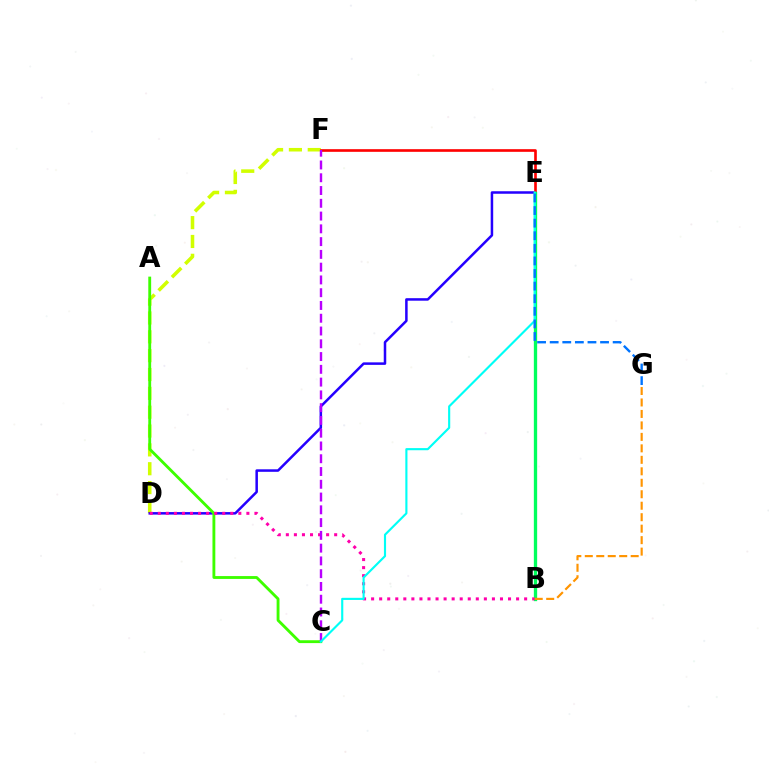{('D', 'F'): [{'color': '#d1ff00', 'line_style': 'dashed', 'thickness': 2.56}], ('D', 'E'): [{'color': '#2500ff', 'line_style': 'solid', 'thickness': 1.81}], ('E', 'F'): [{'color': '#ff0000', 'line_style': 'solid', 'thickness': 1.91}], ('A', 'C'): [{'color': '#3dff00', 'line_style': 'solid', 'thickness': 2.06}], ('B', 'E'): [{'color': '#00ff5c', 'line_style': 'solid', 'thickness': 2.39}], ('B', 'D'): [{'color': '#ff00ac', 'line_style': 'dotted', 'thickness': 2.19}], ('C', 'F'): [{'color': '#b900ff', 'line_style': 'dashed', 'thickness': 1.74}], ('C', 'E'): [{'color': '#00fff6', 'line_style': 'solid', 'thickness': 1.54}], ('B', 'G'): [{'color': '#ff9400', 'line_style': 'dashed', 'thickness': 1.56}], ('E', 'G'): [{'color': '#0074ff', 'line_style': 'dashed', 'thickness': 1.71}]}